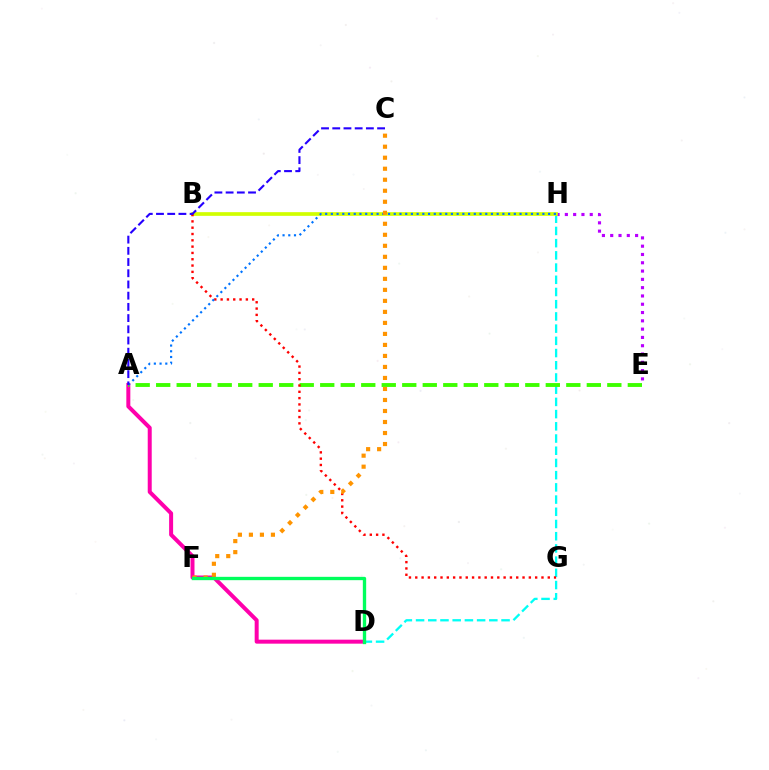{('D', 'H'): [{'color': '#00fff6', 'line_style': 'dashed', 'thickness': 1.66}], ('E', 'H'): [{'color': '#b900ff', 'line_style': 'dotted', 'thickness': 2.25}], ('B', 'H'): [{'color': '#d1ff00', 'line_style': 'solid', 'thickness': 2.65}], ('A', 'D'): [{'color': '#ff00ac', 'line_style': 'solid', 'thickness': 2.87}], ('A', 'E'): [{'color': '#3dff00', 'line_style': 'dashed', 'thickness': 2.79}], ('B', 'G'): [{'color': '#ff0000', 'line_style': 'dotted', 'thickness': 1.71}], ('A', 'H'): [{'color': '#0074ff', 'line_style': 'dotted', 'thickness': 1.55}], ('C', 'F'): [{'color': '#ff9400', 'line_style': 'dotted', 'thickness': 2.99}], ('D', 'F'): [{'color': '#00ff5c', 'line_style': 'solid', 'thickness': 2.4}], ('A', 'C'): [{'color': '#2500ff', 'line_style': 'dashed', 'thickness': 1.52}]}